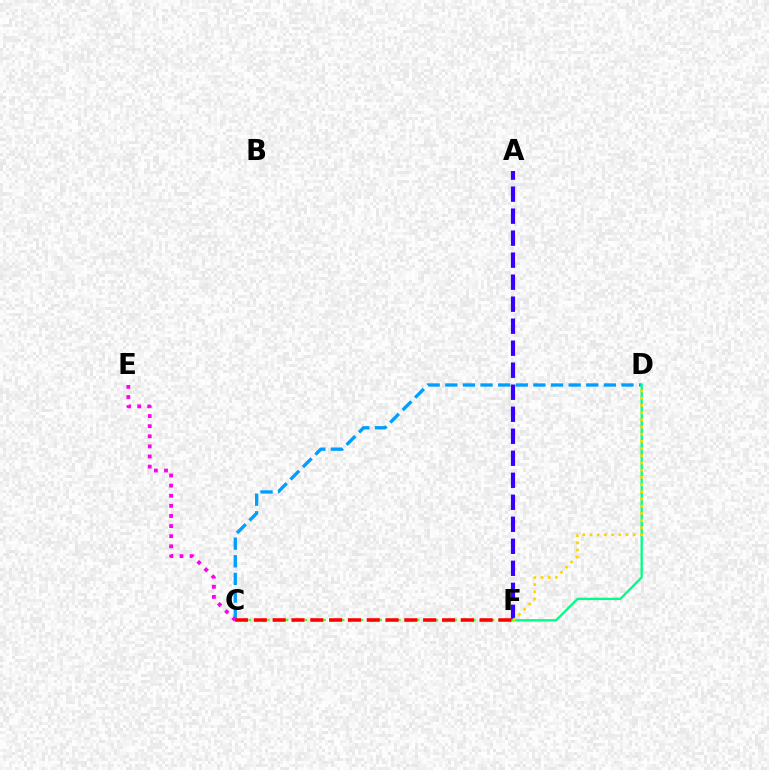{('C', 'D'): [{'color': '#009eff', 'line_style': 'dashed', 'thickness': 2.39}], ('D', 'F'): [{'color': '#00ff86', 'line_style': 'solid', 'thickness': 1.68}, {'color': '#ffd500', 'line_style': 'dotted', 'thickness': 1.96}], ('C', 'E'): [{'color': '#ff00ed', 'line_style': 'dotted', 'thickness': 2.75}], ('A', 'F'): [{'color': '#3700ff', 'line_style': 'dashed', 'thickness': 2.99}], ('C', 'F'): [{'color': '#4fff00', 'line_style': 'dotted', 'thickness': 1.7}, {'color': '#ff0000', 'line_style': 'dashed', 'thickness': 2.56}]}